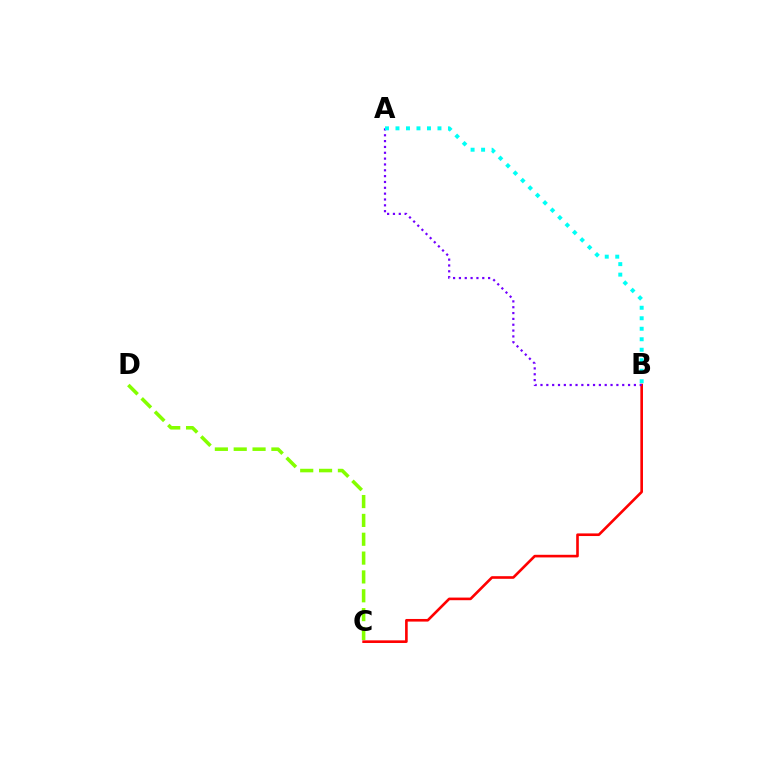{('B', 'C'): [{'color': '#ff0000', 'line_style': 'solid', 'thickness': 1.89}], ('C', 'D'): [{'color': '#84ff00', 'line_style': 'dashed', 'thickness': 2.56}], ('A', 'B'): [{'color': '#7200ff', 'line_style': 'dotted', 'thickness': 1.59}, {'color': '#00fff6', 'line_style': 'dotted', 'thickness': 2.85}]}